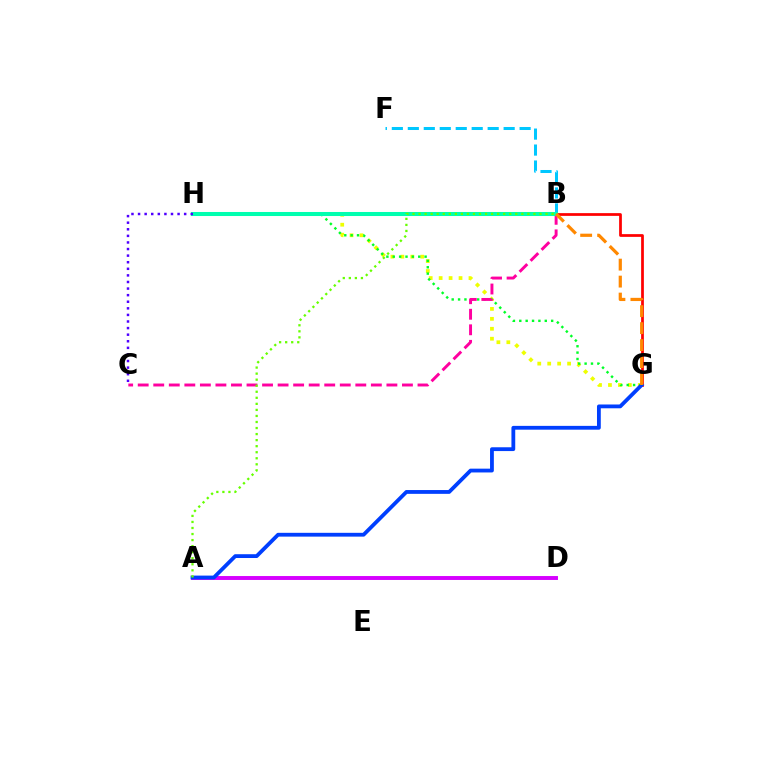{('B', 'G'): [{'color': '#ff0000', 'line_style': 'solid', 'thickness': 1.97}, {'color': '#ff8800', 'line_style': 'dashed', 'thickness': 2.31}], ('A', 'D'): [{'color': '#d600ff', 'line_style': 'solid', 'thickness': 2.83}], ('G', 'H'): [{'color': '#eeff00', 'line_style': 'dotted', 'thickness': 2.7}, {'color': '#00ff27', 'line_style': 'dotted', 'thickness': 1.73}], ('B', 'C'): [{'color': '#ff00a0', 'line_style': 'dashed', 'thickness': 2.11}], ('B', 'F'): [{'color': '#00c7ff', 'line_style': 'dashed', 'thickness': 2.17}], ('B', 'H'): [{'color': '#00ffaf', 'line_style': 'solid', 'thickness': 2.91}], ('A', 'G'): [{'color': '#003fff', 'line_style': 'solid', 'thickness': 2.74}], ('C', 'H'): [{'color': '#4f00ff', 'line_style': 'dotted', 'thickness': 1.79}], ('A', 'B'): [{'color': '#66ff00', 'line_style': 'dotted', 'thickness': 1.64}]}